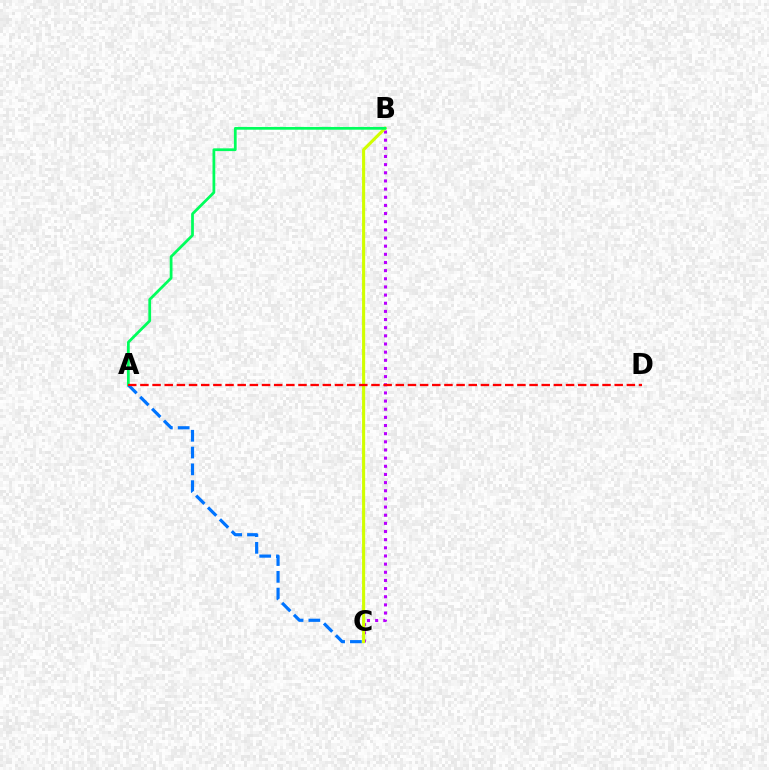{('B', 'C'): [{'color': '#b900ff', 'line_style': 'dotted', 'thickness': 2.22}, {'color': '#d1ff00', 'line_style': 'solid', 'thickness': 2.23}], ('A', 'B'): [{'color': '#00ff5c', 'line_style': 'solid', 'thickness': 1.99}], ('A', 'C'): [{'color': '#0074ff', 'line_style': 'dashed', 'thickness': 2.28}], ('A', 'D'): [{'color': '#ff0000', 'line_style': 'dashed', 'thickness': 1.65}]}